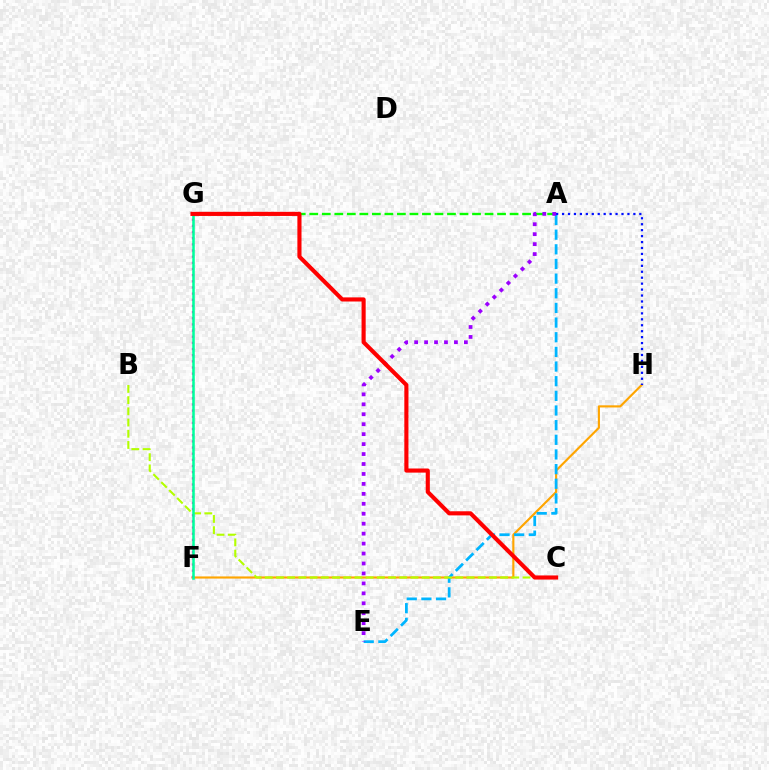{('F', 'H'): [{'color': '#ffa500', 'line_style': 'solid', 'thickness': 1.54}], ('A', 'H'): [{'color': '#0010ff', 'line_style': 'dotted', 'thickness': 1.61}], ('F', 'G'): [{'color': '#ff00bd', 'line_style': 'dotted', 'thickness': 1.67}, {'color': '#00ff9d', 'line_style': 'solid', 'thickness': 1.82}], ('A', 'G'): [{'color': '#08ff00', 'line_style': 'dashed', 'thickness': 1.7}], ('A', 'E'): [{'color': '#00b5ff', 'line_style': 'dashed', 'thickness': 1.99}, {'color': '#9b00ff', 'line_style': 'dotted', 'thickness': 2.7}], ('B', 'C'): [{'color': '#b3ff00', 'line_style': 'dashed', 'thickness': 1.52}], ('C', 'G'): [{'color': '#ff0000', 'line_style': 'solid', 'thickness': 2.96}]}